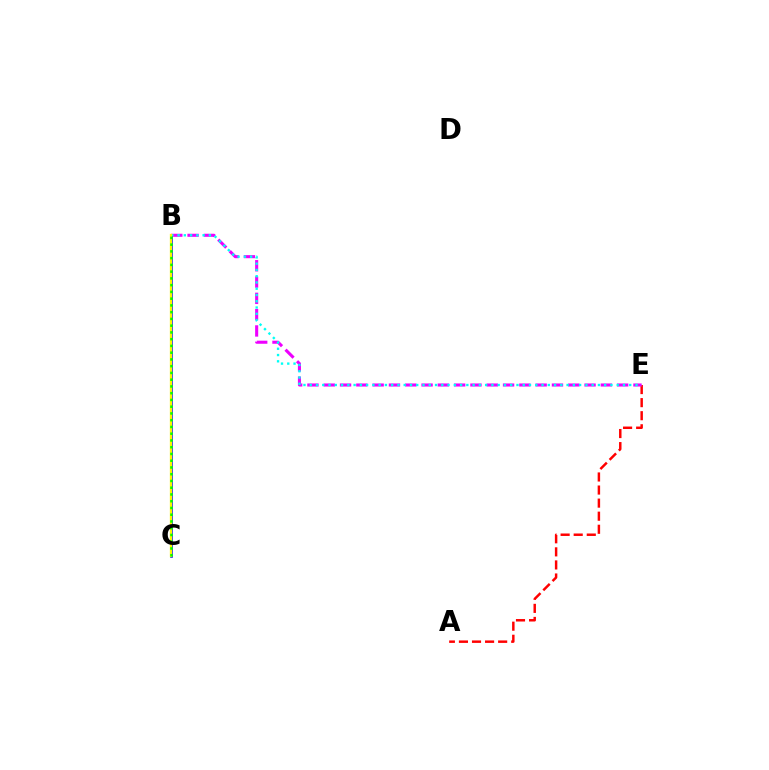{('A', 'E'): [{'color': '#ff0000', 'line_style': 'dashed', 'thickness': 1.78}], ('B', 'E'): [{'color': '#ee00ff', 'line_style': 'dashed', 'thickness': 2.21}, {'color': '#00fff6', 'line_style': 'dotted', 'thickness': 1.7}], ('B', 'C'): [{'color': '#0010ff', 'line_style': 'solid', 'thickness': 1.88}, {'color': '#fcf500', 'line_style': 'solid', 'thickness': 1.66}, {'color': '#08ff00', 'line_style': 'dotted', 'thickness': 1.83}]}